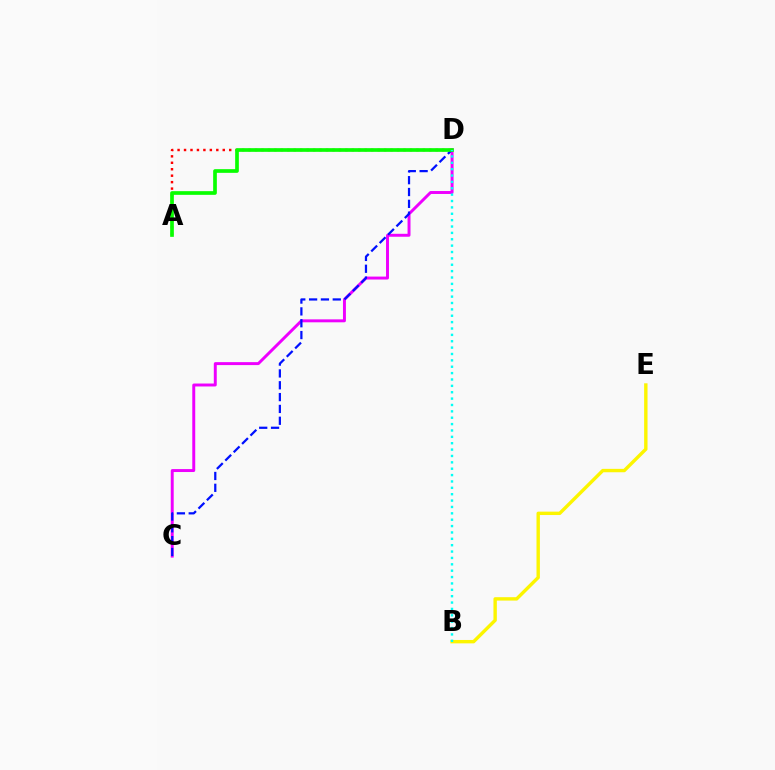{('B', 'E'): [{'color': '#fcf500', 'line_style': 'solid', 'thickness': 2.44}], ('C', 'D'): [{'color': '#ee00ff', 'line_style': 'solid', 'thickness': 2.12}, {'color': '#0010ff', 'line_style': 'dashed', 'thickness': 1.61}], ('A', 'D'): [{'color': '#ff0000', 'line_style': 'dotted', 'thickness': 1.75}, {'color': '#08ff00', 'line_style': 'solid', 'thickness': 2.65}], ('B', 'D'): [{'color': '#00fff6', 'line_style': 'dotted', 'thickness': 1.73}]}